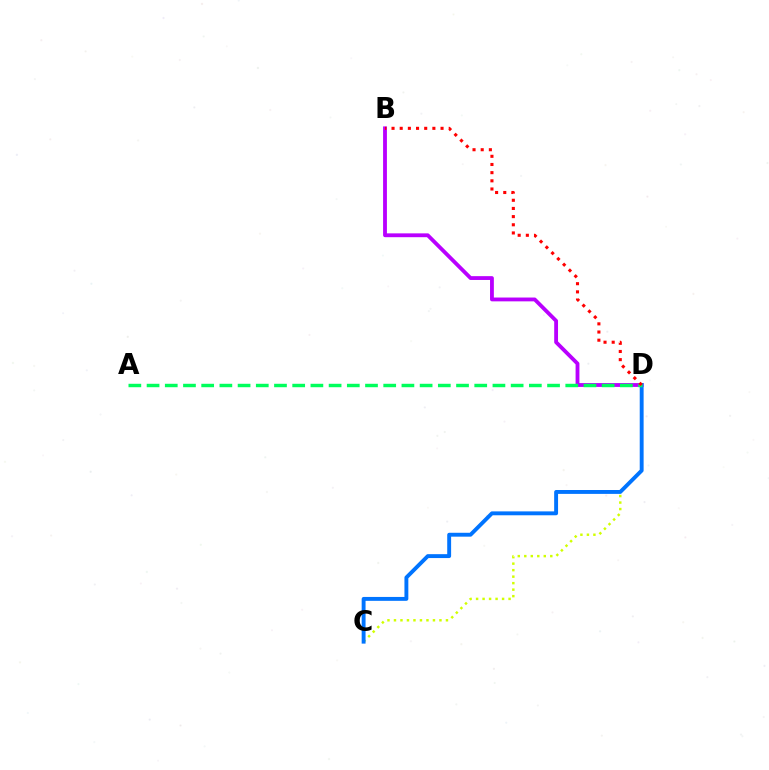{('C', 'D'): [{'color': '#d1ff00', 'line_style': 'dotted', 'thickness': 1.77}, {'color': '#0074ff', 'line_style': 'solid', 'thickness': 2.8}], ('B', 'D'): [{'color': '#b900ff', 'line_style': 'solid', 'thickness': 2.75}, {'color': '#ff0000', 'line_style': 'dotted', 'thickness': 2.22}], ('A', 'D'): [{'color': '#00ff5c', 'line_style': 'dashed', 'thickness': 2.47}]}